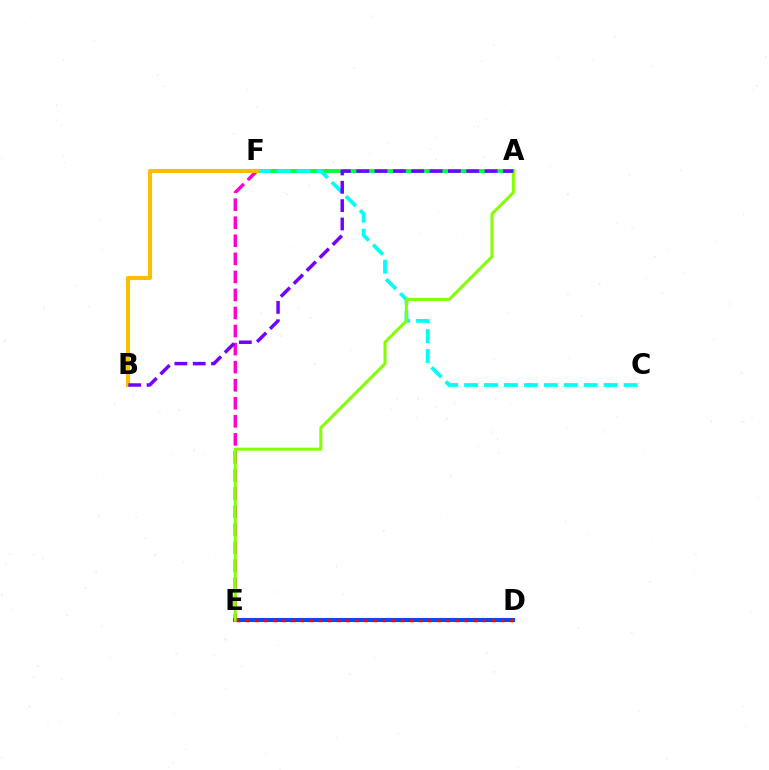{('A', 'F'): [{'color': '#00ff39', 'line_style': 'solid', 'thickness': 2.8}], ('D', 'E'): [{'color': '#004bff', 'line_style': 'solid', 'thickness': 2.94}, {'color': '#ff0000', 'line_style': 'dotted', 'thickness': 2.47}], ('C', 'F'): [{'color': '#00fff6', 'line_style': 'dashed', 'thickness': 2.71}], ('E', 'F'): [{'color': '#ff00cf', 'line_style': 'dashed', 'thickness': 2.45}], ('A', 'E'): [{'color': '#84ff00', 'line_style': 'solid', 'thickness': 2.17}], ('B', 'F'): [{'color': '#ffbd00', 'line_style': 'solid', 'thickness': 2.95}], ('A', 'B'): [{'color': '#7200ff', 'line_style': 'dashed', 'thickness': 2.49}]}